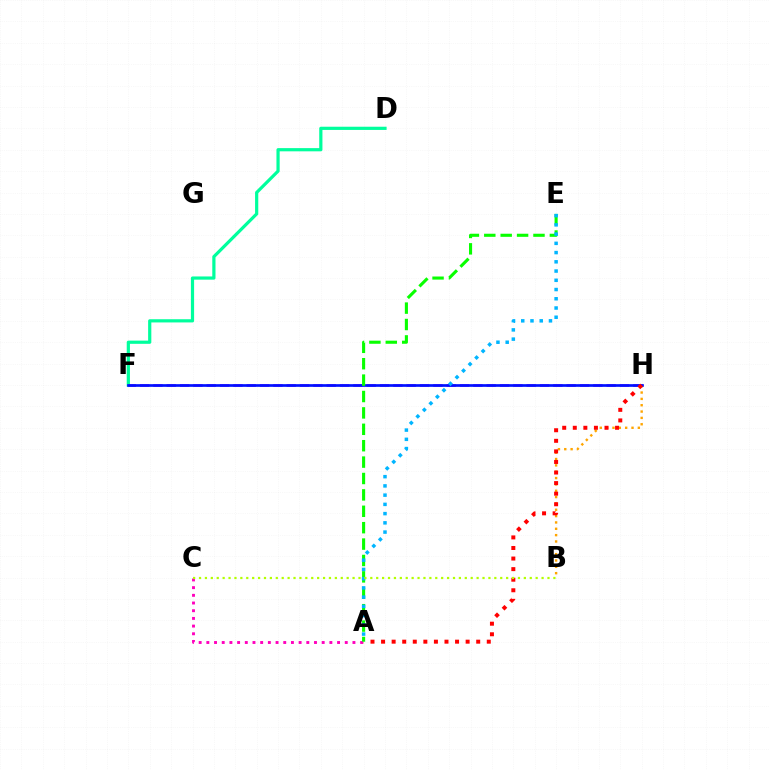{('D', 'F'): [{'color': '#00ff9d', 'line_style': 'solid', 'thickness': 2.31}], ('B', 'H'): [{'color': '#ffa500', 'line_style': 'dotted', 'thickness': 1.72}], ('A', 'C'): [{'color': '#ff00bd', 'line_style': 'dotted', 'thickness': 2.09}], ('F', 'H'): [{'color': '#9b00ff', 'line_style': 'dashed', 'thickness': 1.81}, {'color': '#0010ff', 'line_style': 'solid', 'thickness': 1.93}], ('A', 'H'): [{'color': '#ff0000', 'line_style': 'dotted', 'thickness': 2.87}], ('A', 'E'): [{'color': '#08ff00', 'line_style': 'dashed', 'thickness': 2.23}, {'color': '#00b5ff', 'line_style': 'dotted', 'thickness': 2.51}], ('B', 'C'): [{'color': '#b3ff00', 'line_style': 'dotted', 'thickness': 1.6}]}